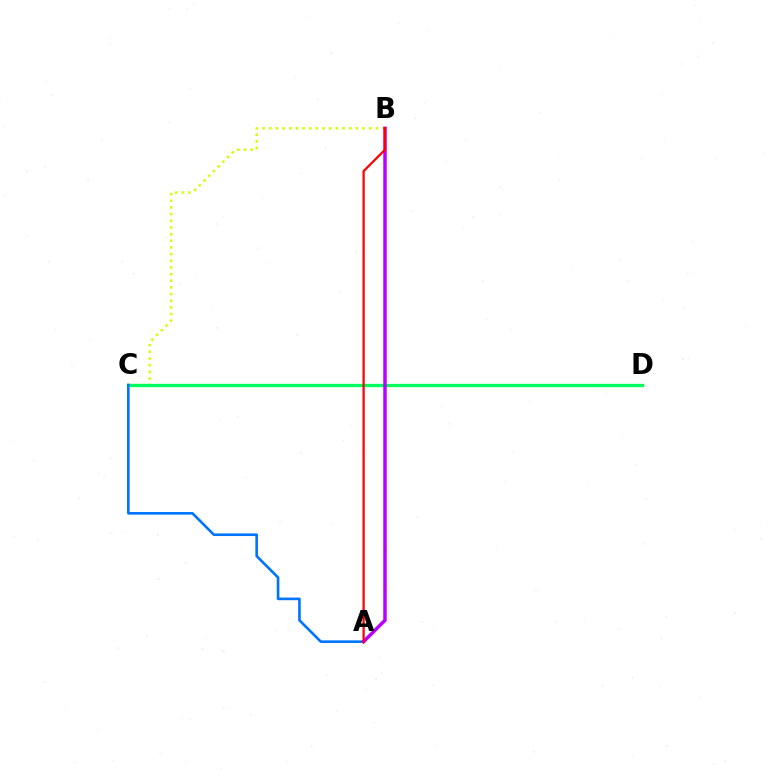{('B', 'C'): [{'color': '#d1ff00', 'line_style': 'dotted', 'thickness': 1.81}], ('C', 'D'): [{'color': '#00ff5c', 'line_style': 'solid', 'thickness': 2.37}], ('A', 'C'): [{'color': '#0074ff', 'line_style': 'solid', 'thickness': 1.89}], ('A', 'B'): [{'color': '#b900ff', 'line_style': 'solid', 'thickness': 2.5}, {'color': '#ff0000', 'line_style': 'solid', 'thickness': 1.61}]}